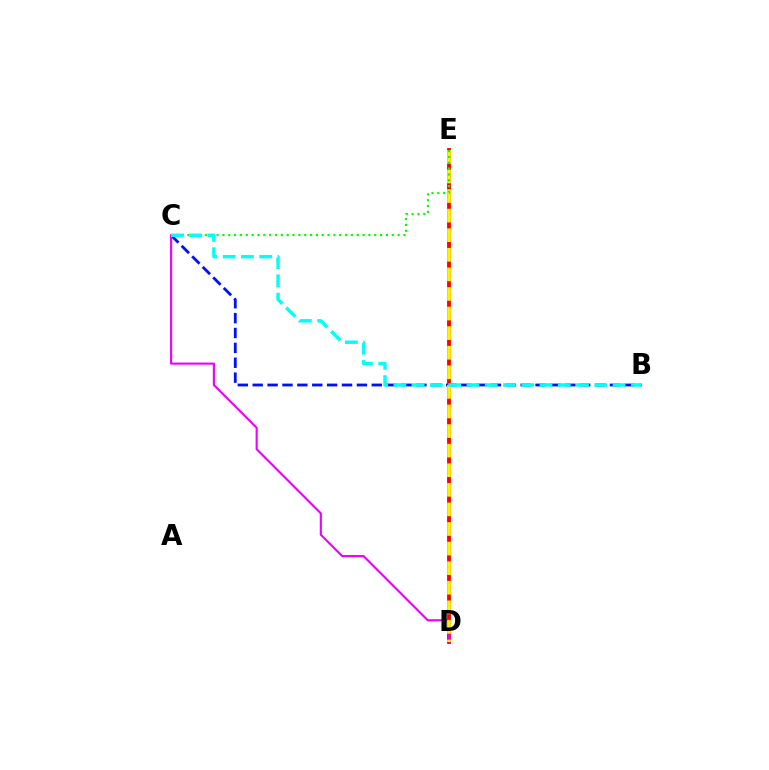{('B', 'C'): [{'color': '#0010ff', 'line_style': 'dashed', 'thickness': 2.02}, {'color': '#00fff6', 'line_style': 'dashed', 'thickness': 2.48}], ('D', 'E'): [{'color': '#ff0000', 'line_style': 'solid', 'thickness': 2.75}, {'color': '#fcf500', 'line_style': 'dashed', 'thickness': 2.66}], ('C', 'D'): [{'color': '#ee00ff', 'line_style': 'solid', 'thickness': 1.54}], ('C', 'E'): [{'color': '#08ff00', 'line_style': 'dotted', 'thickness': 1.59}]}